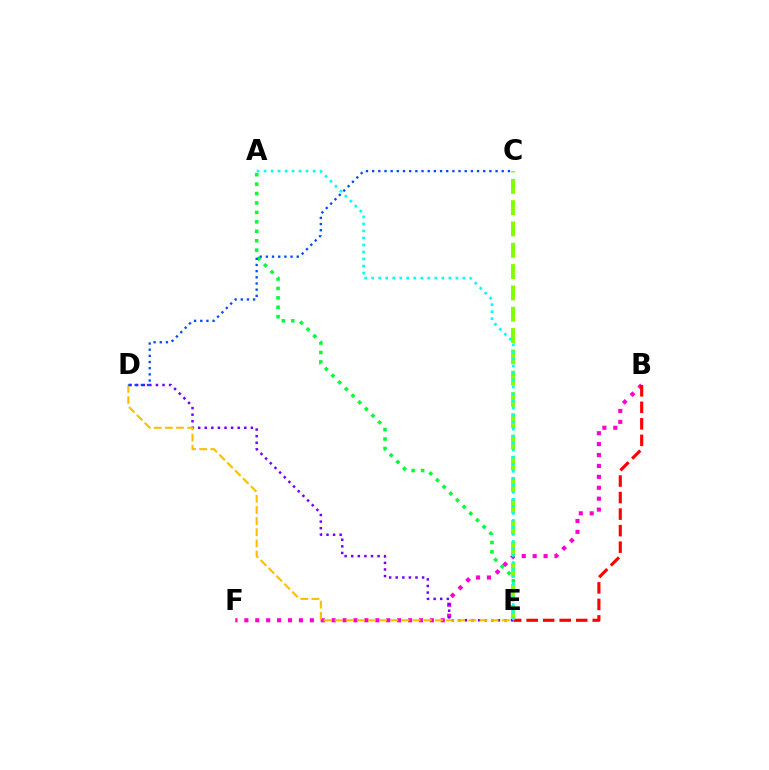{('A', 'E'): [{'color': '#00ff39', 'line_style': 'dotted', 'thickness': 2.56}, {'color': '#00fff6', 'line_style': 'dotted', 'thickness': 1.91}], ('B', 'F'): [{'color': '#ff00cf', 'line_style': 'dotted', 'thickness': 2.97}], ('C', 'E'): [{'color': '#84ff00', 'line_style': 'dashed', 'thickness': 2.9}], ('D', 'E'): [{'color': '#7200ff', 'line_style': 'dotted', 'thickness': 1.79}, {'color': '#ffbd00', 'line_style': 'dashed', 'thickness': 1.51}], ('B', 'E'): [{'color': '#ff0000', 'line_style': 'dashed', 'thickness': 2.24}], ('C', 'D'): [{'color': '#004bff', 'line_style': 'dotted', 'thickness': 1.68}]}